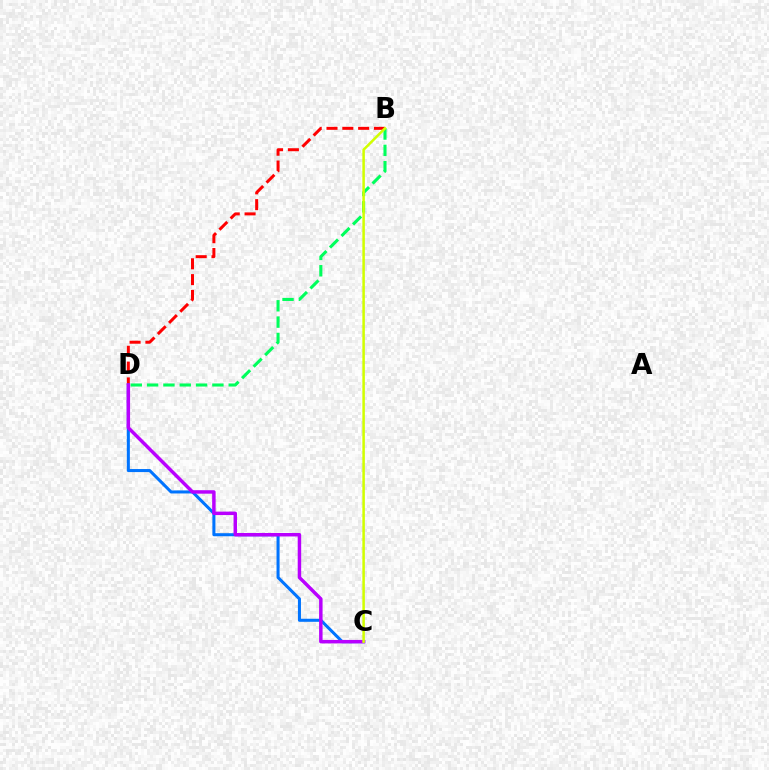{('B', 'D'): [{'color': '#ff0000', 'line_style': 'dashed', 'thickness': 2.15}, {'color': '#00ff5c', 'line_style': 'dashed', 'thickness': 2.22}], ('C', 'D'): [{'color': '#0074ff', 'line_style': 'solid', 'thickness': 2.19}, {'color': '#b900ff', 'line_style': 'solid', 'thickness': 2.49}], ('B', 'C'): [{'color': '#d1ff00', 'line_style': 'solid', 'thickness': 1.81}]}